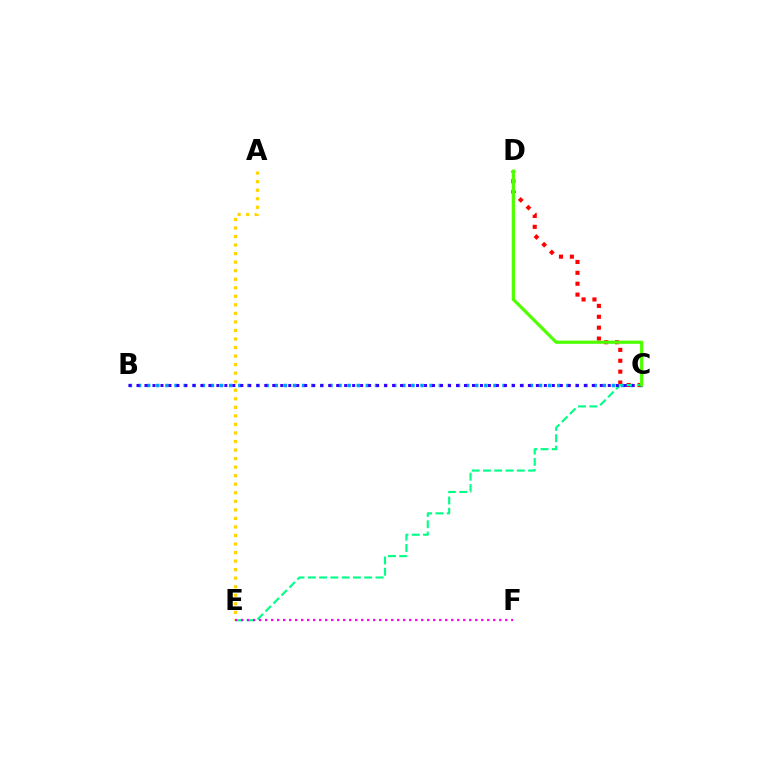{('C', 'D'): [{'color': '#ff0000', 'line_style': 'dotted', 'thickness': 2.96}, {'color': '#4fff00', 'line_style': 'solid', 'thickness': 2.31}], ('B', 'C'): [{'color': '#009eff', 'line_style': 'dotted', 'thickness': 2.48}, {'color': '#3700ff', 'line_style': 'dotted', 'thickness': 2.17}], ('C', 'E'): [{'color': '#00ff86', 'line_style': 'dashed', 'thickness': 1.53}], ('A', 'E'): [{'color': '#ffd500', 'line_style': 'dotted', 'thickness': 2.32}], ('E', 'F'): [{'color': '#ff00ed', 'line_style': 'dotted', 'thickness': 1.63}]}